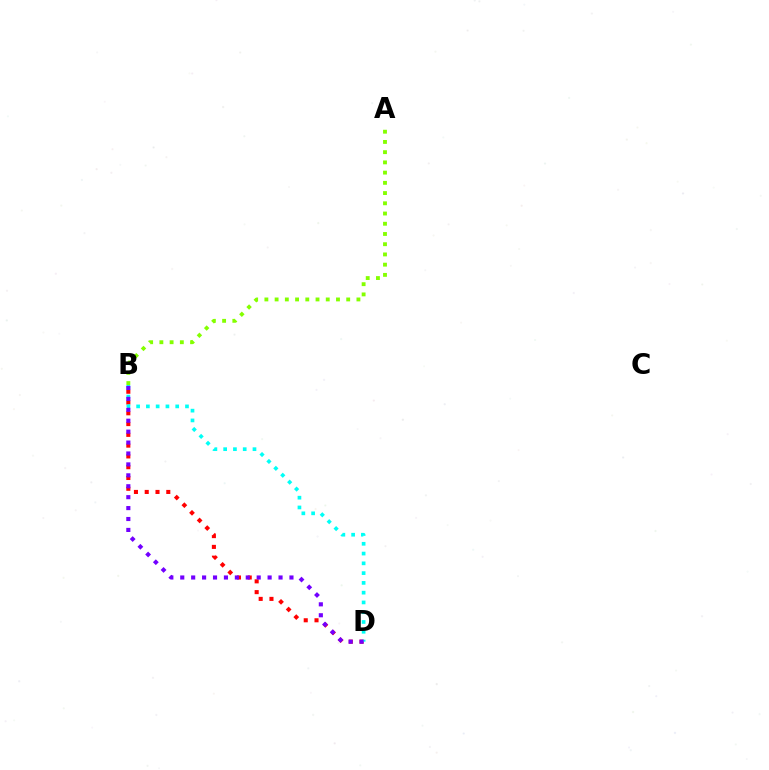{('B', 'D'): [{'color': '#ff0000', 'line_style': 'dotted', 'thickness': 2.93}, {'color': '#00fff6', 'line_style': 'dotted', 'thickness': 2.66}, {'color': '#7200ff', 'line_style': 'dotted', 'thickness': 2.97}], ('A', 'B'): [{'color': '#84ff00', 'line_style': 'dotted', 'thickness': 2.78}]}